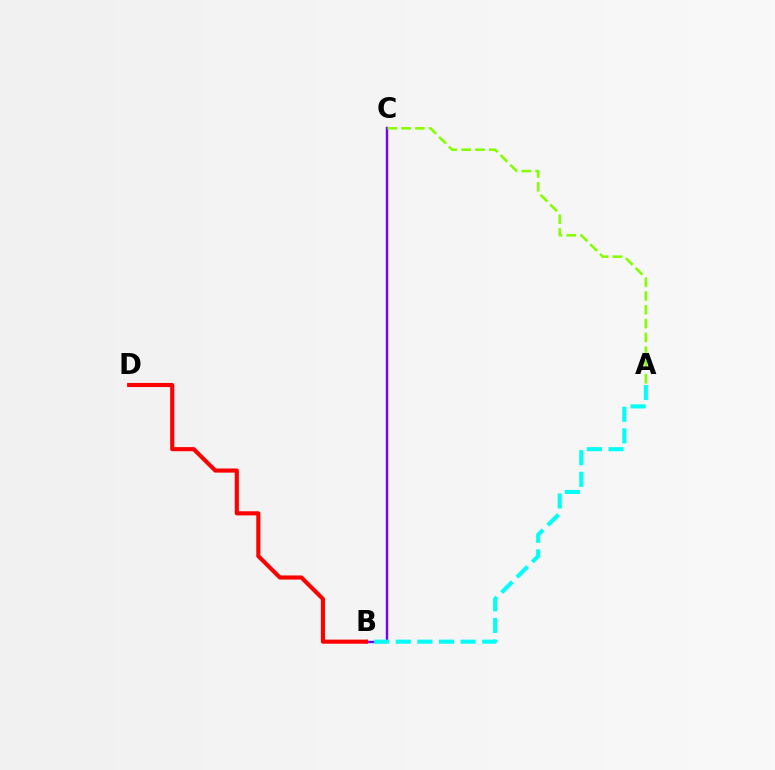{('B', 'C'): [{'color': '#7200ff', 'line_style': 'solid', 'thickness': 1.74}], ('A', 'B'): [{'color': '#00fff6', 'line_style': 'dashed', 'thickness': 2.94}], ('A', 'C'): [{'color': '#84ff00', 'line_style': 'dashed', 'thickness': 1.87}], ('B', 'D'): [{'color': '#ff0000', 'line_style': 'solid', 'thickness': 2.96}]}